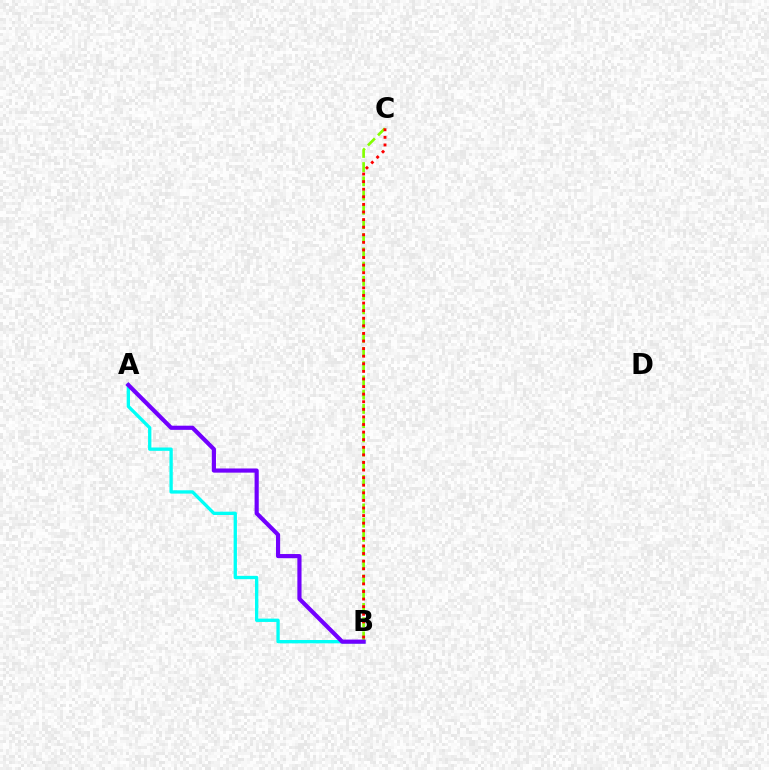{('A', 'B'): [{'color': '#00fff6', 'line_style': 'solid', 'thickness': 2.39}, {'color': '#7200ff', 'line_style': 'solid', 'thickness': 3.0}], ('B', 'C'): [{'color': '#84ff00', 'line_style': 'dashed', 'thickness': 1.93}, {'color': '#ff0000', 'line_style': 'dotted', 'thickness': 2.06}]}